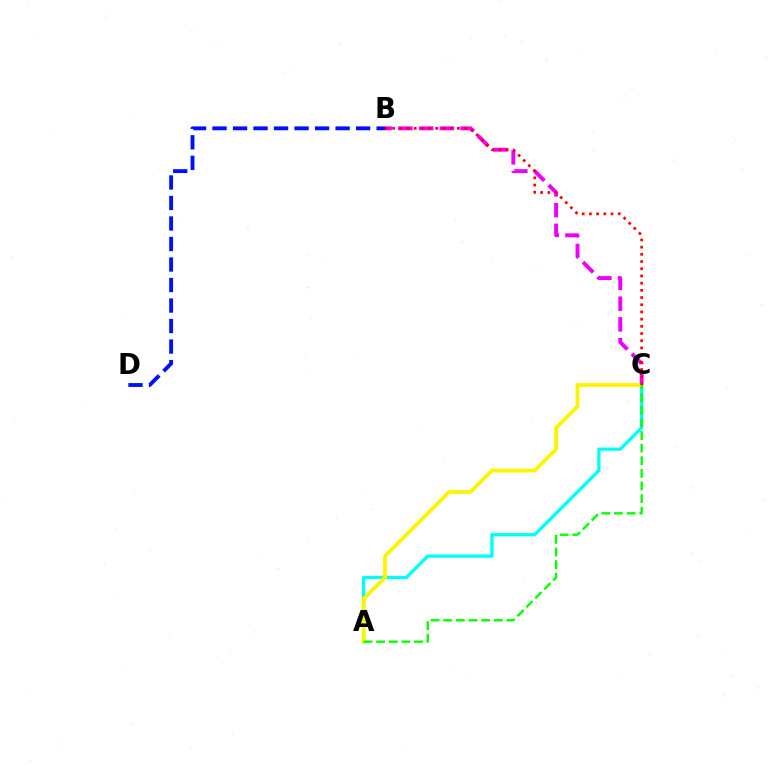{('B', 'C'): [{'color': '#ee00ff', 'line_style': 'dashed', 'thickness': 2.82}, {'color': '#ff0000', 'line_style': 'dotted', 'thickness': 1.96}], ('A', 'C'): [{'color': '#00fff6', 'line_style': 'solid', 'thickness': 2.38}, {'color': '#fcf500', 'line_style': 'solid', 'thickness': 2.76}, {'color': '#08ff00', 'line_style': 'dashed', 'thickness': 1.72}], ('B', 'D'): [{'color': '#0010ff', 'line_style': 'dashed', 'thickness': 2.79}]}